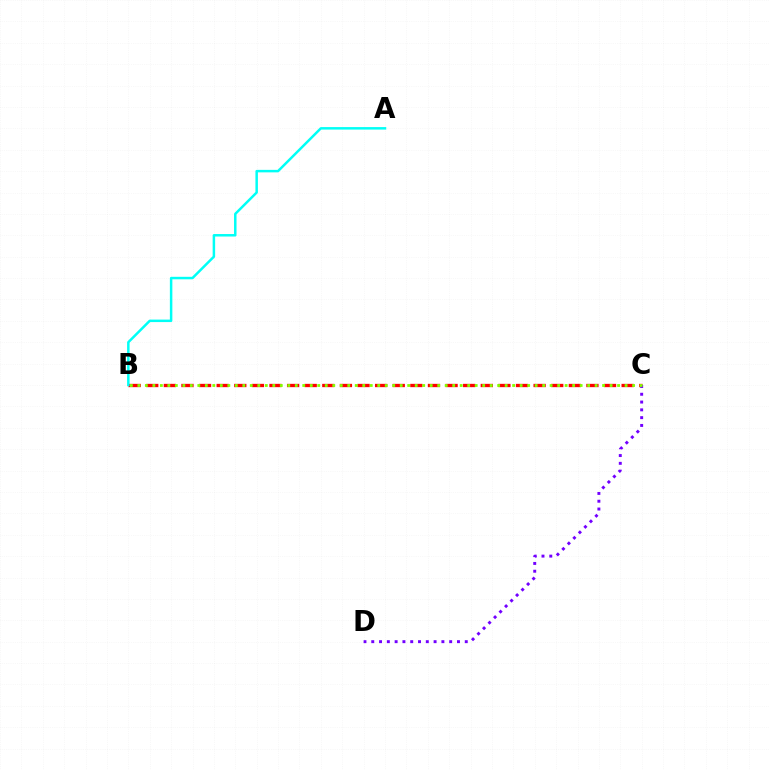{('B', 'C'): [{'color': '#ff0000', 'line_style': 'dashed', 'thickness': 2.39}, {'color': '#84ff00', 'line_style': 'dotted', 'thickness': 2.04}], ('A', 'B'): [{'color': '#00fff6', 'line_style': 'solid', 'thickness': 1.79}], ('C', 'D'): [{'color': '#7200ff', 'line_style': 'dotted', 'thickness': 2.12}]}